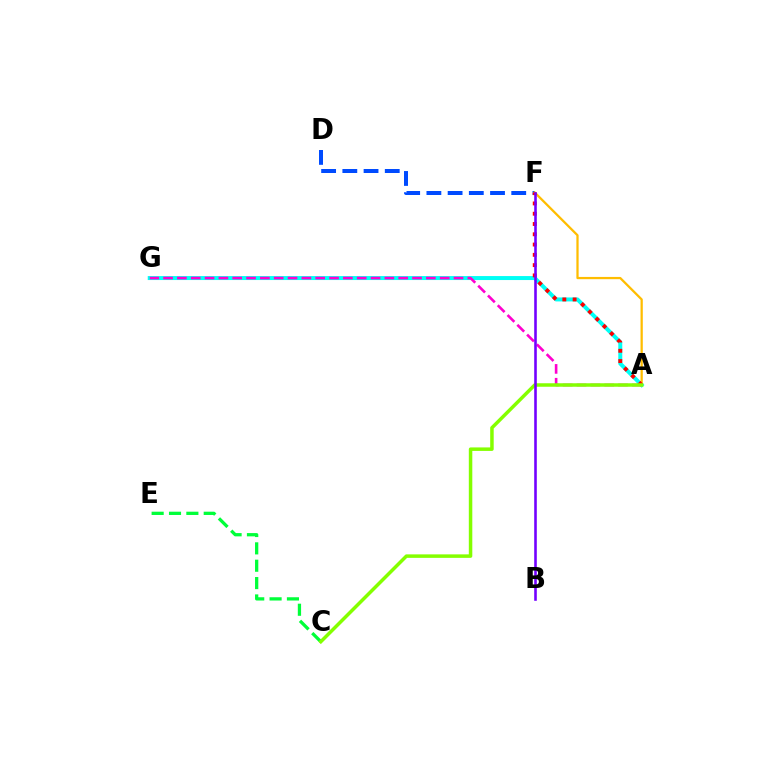{('D', 'F'): [{'color': '#004bff', 'line_style': 'dashed', 'thickness': 2.88}], ('C', 'E'): [{'color': '#00ff39', 'line_style': 'dashed', 'thickness': 2.36}], ('A', 'G'): [{'color': '#00fff6', 'line_style': 'solid', 'thickness': 2.87}, {'color': '#ff00cf', 'line_style': 'dashed', 'thickness': 1.88}], ('A', 'F'): [{'color': '#ffbd00', 'line_style': 'solid', 'thickness': 1.63}, {'color': '#ff0000', 'line_style': 'dotted', 'thickness': 2.79}], ('A', 'C'): [{'color': '#84ff00', 'line_style': 'solid', 'thickness': 2.52}], ('B', 'F'): [{'color': '#7200ff', 'line_style': 'solid', 'thickness': 1.87}]}